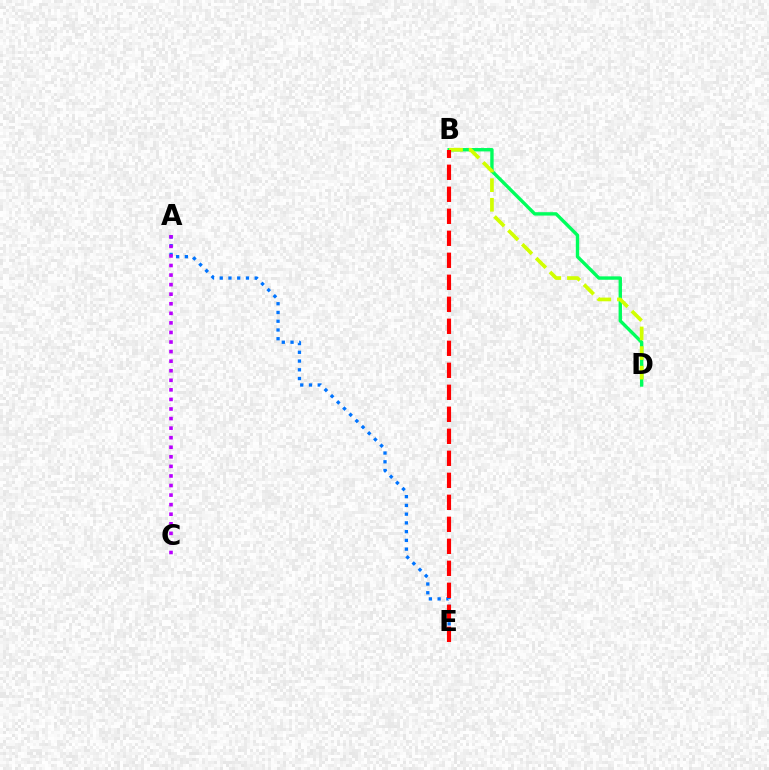{('A', 'E'): [{'color': '#0074ff', 'line_style': 'dotted', 'thickness': 2.38}], ('B', 'D'): [{'color': '#00ff5c', 'line_style': 'solid', 'thickness': 2.43}, {'color': '#d1ff00', 'line_style': 'dashed', 'thickness': 2.66}], ('A', 'C'): [{'color': '#b900ff', 'line_style': 'dotted', 'thickness': 2.6}], ('B', 'E'): [{'color': '#ff0000', 'line_style': 'dashed', 'thickness': 2.99}]}